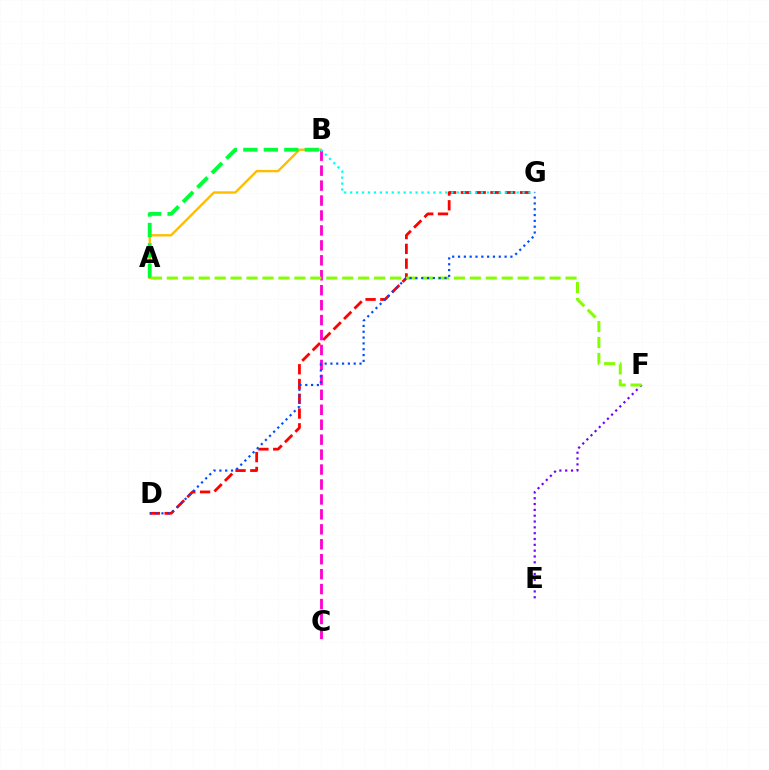{('A', 'B'): [{'color': '#ffbd00', 'line_style': 'solid', 'thickness': 1.7}, {'color': '#00ff39', 'line_style': 'dashed', 'thickness': 2.78}], ('D', 'G'): [{'color': '#ff0000', 'line_style': 'dashed', 'thickness': 2.01}, {'color': '#004bff', 'line_style': 'dotted', 'thickness': 1.58}], ('E', 'F'): [{'color': '#7200ff', 'line_style': 'dotted', 'thickness': 1.58}], ('B', 'C'): [{'color': '#ff00cf', 'line_style': 'dashed', 'thickness': 2.03}], ('A', 'F'): [{'color': '#84ff00', 'line_style': 'dashed', 'thickness': 2.17}], ('B', 'G'): [{'color': '#00fff6', 'line_style': 'dotted', 'thickness': 1.62}]}